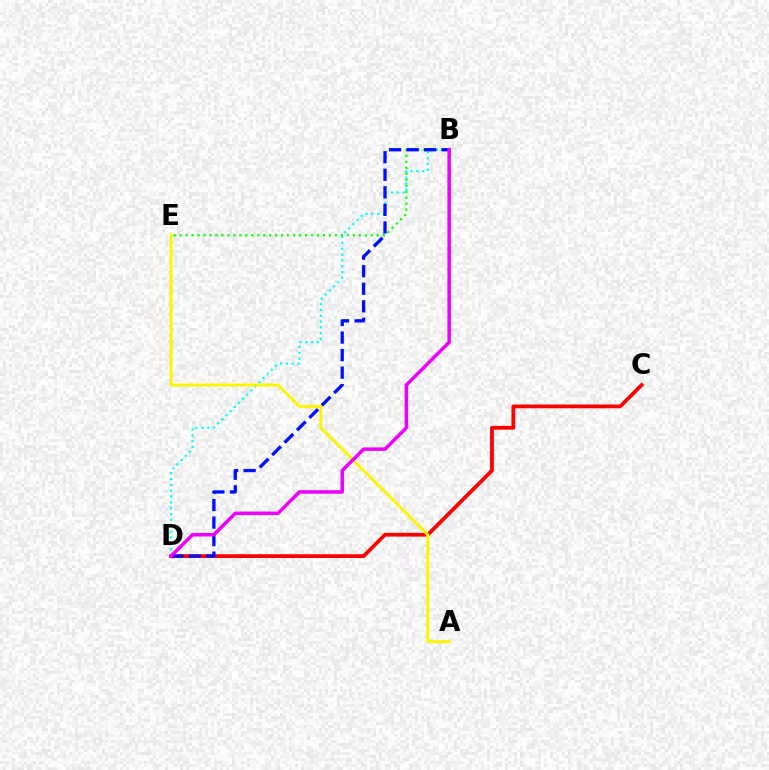{('B', 'E'): [{'color': '#08ff00', 'line_style': 'dotted', 'thickness': 1.62}], ('B', 'D'): [{'color': '#00fff6', 'line_style': 'dotted', 'thickness': 1.59}, {'color': '#0010ff', 'line_style': 'dashed', 'thickness': 2.38}, {'color': '#ee00ff', 'line_style': 'solid', 'thickness': 2.53}], ('C', 'D'): [{'color': '#ff0000', 'line_style': 'solid', 'thickness': 2.71}], ('A', 'E'): [{'color': '#fcf500', 'line_style': 'solid', 'thickness': 2.12}]}